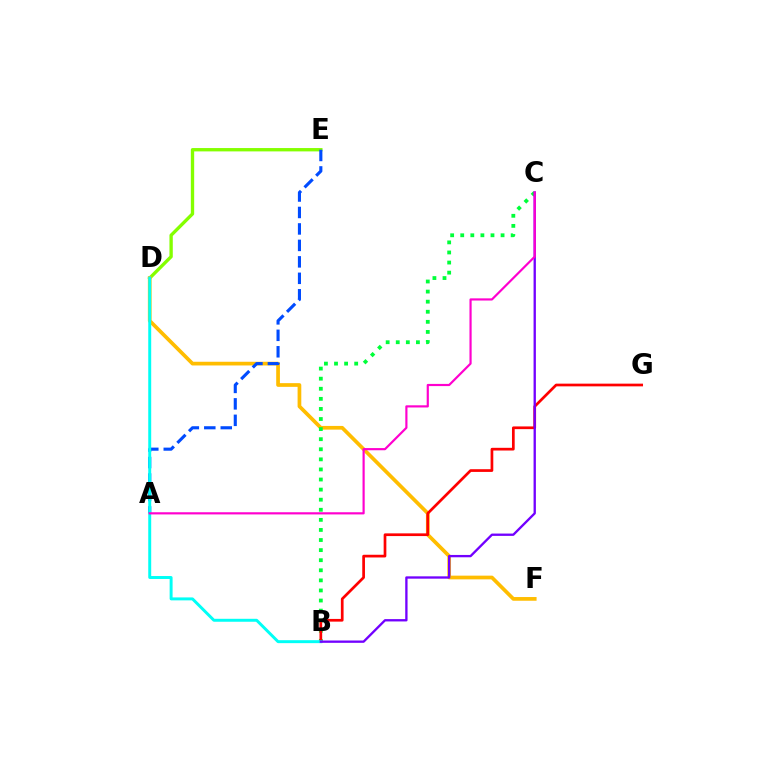{('D', 'E'): [{'color': '#84ff00', 'line_style': 'solid', 'thickness': 2.41}], ('D', 'F'): [{'color': '#ffbd00', 'line_style': 'solid', 'thickness': 2.67}], ('A', 'E'): [{'color': '#004bff', 'line_style': 'dashed', 'thickness': 2.24}], ('B', 'C'): [{'color': '#00ff39', 'line_style': 'dotted', 'thickness': 2.74}, {'color': '#7200ff', 'line_style': 'solid', 'thickness': 1.67}], ('B', 'G'): [{'color': '#ff0000', 'line_style': 'solid', 'thickness': 1.95}], ('B', 'D'): [{'color': '#00fff6', 'line_style': 'solid', 'thickness': 2.13}], ('A', 'C'): [{'color': '#ff00cf', 'line_style': 'solid', 'thickness': 1.57}]}